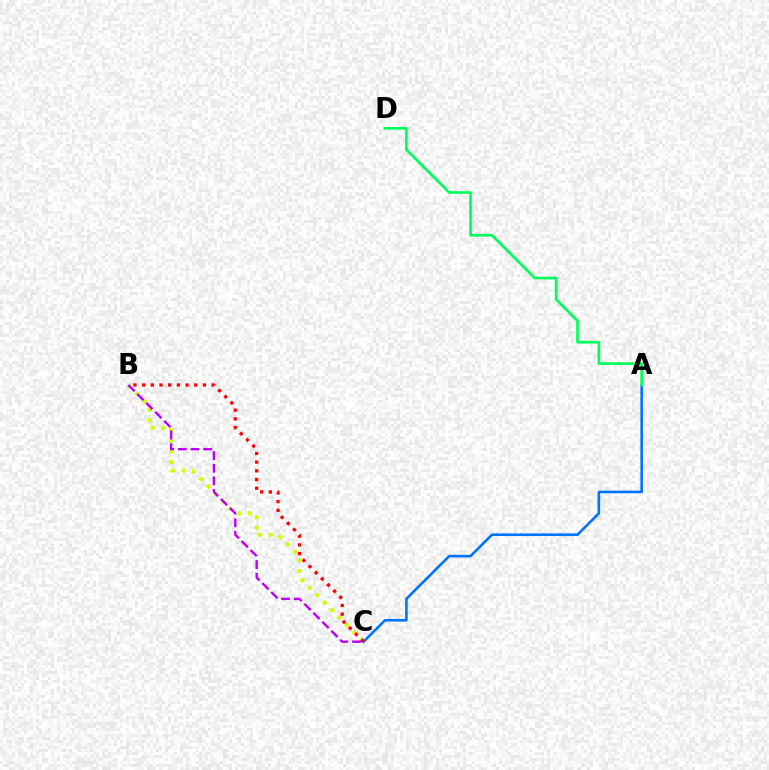{('B', 'C'): [{'color': '#d1ff00', 'line_style': 'dotted', 'thickness': 2.86}, {'color': '#ff0000', 'line_style': 'dotted', 'thickness': 2.36}, {'color': '#b900ff', 'line_style': 'dashed', 'thickness': 1.72}], ('A', 'C'): [{'color': '#0074ff', 'line_style': 'solid', 'thickness': 1.88}], ('A', 'D'): [{'color': '#00ff5c', 'line_style': 'solid', 'thickness': 1.92}]}